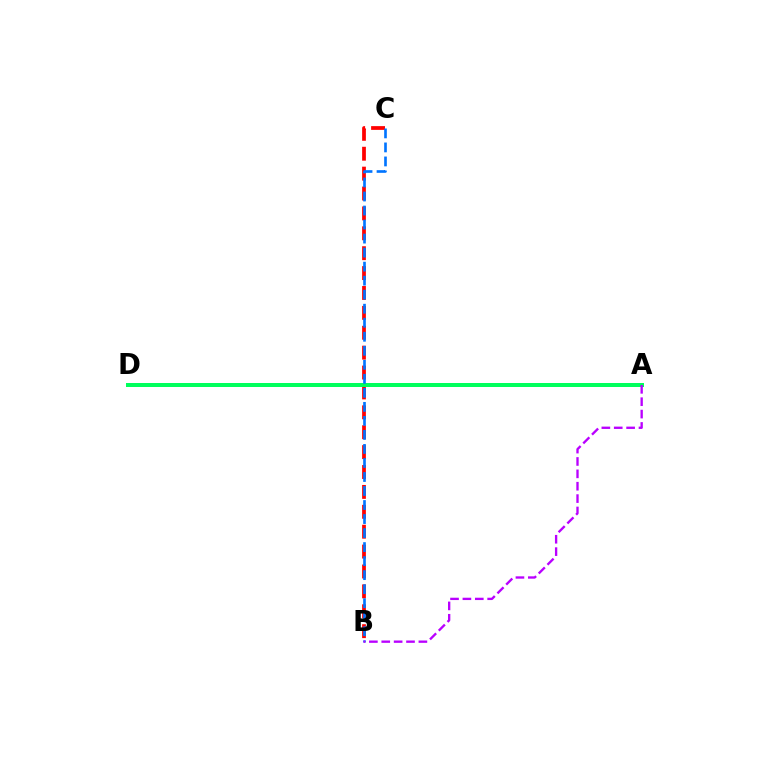{('B', 'C'): [{'color': '#ff0000', 'line_style': 'dashed', 'thickness': 2.7}, {'color': '#0074ff', 'line_style': 'dashed', 'thickness': 1.9}], ('A', 'D'): [{'color': '#d1ff00', 'line_style': 'dashed', 'thickness': 1.56}, {'color': '#00ff5c', 'line_style': 'solid', 'thickness': 2.88}], ('A', 'B'): [{'color': '#b900ff', 'line_style': 'dashed', 'thickness': 1.68}]}